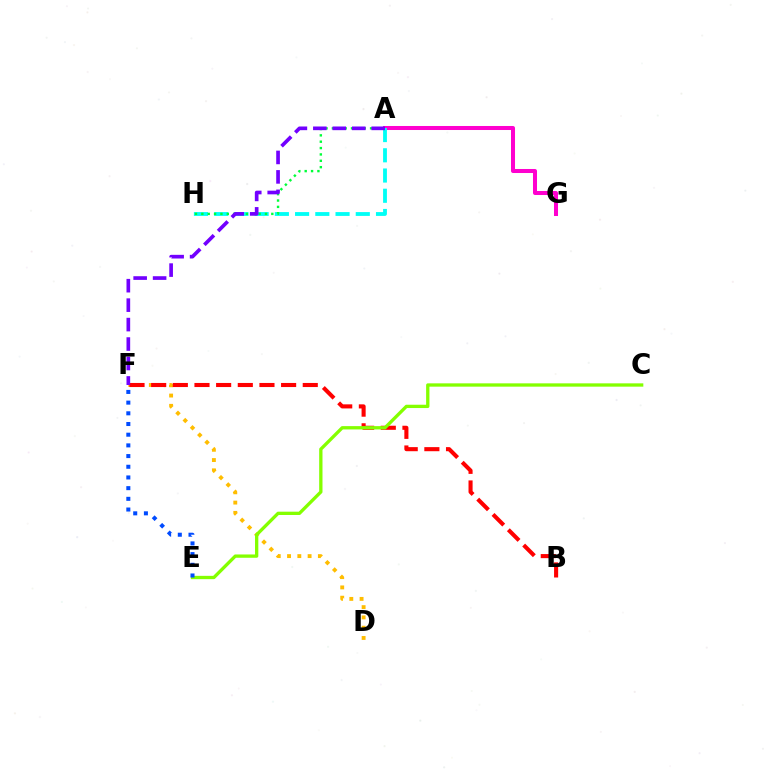{('D', 'F'): [{'color': '#ffbd00', 'line_style': 'dotted', 'thickness': 2.79}], ('B', 'F'): [{'color': '#ff0000', 'line_style': 'dashed', 'thickness': 2.94}], ('A', 'G'): [{'color': '#ff00cf', 'line_style': 'solid', 'thickness': 2.9}], ('C', 'E'): [{'color': '#84ff00', 'line_style': 'solid', 'thickness': 2.38}], ('A', 'H'): [{'color': '#00fff6', 'line_style': 'dashed', 'thickness': 2.75}, {'color': '#00ff39', 'line_style': 'dotted', 'thickness': 1.73}], ('A', 'F'): [{'color': '#7200ff', 'line_style': 'dashed', 'thickness': 2.64}], ('E', 'F'): [{'color': '#004bff', 'line_style': 'dotted', 'thickness': 2.9}]}